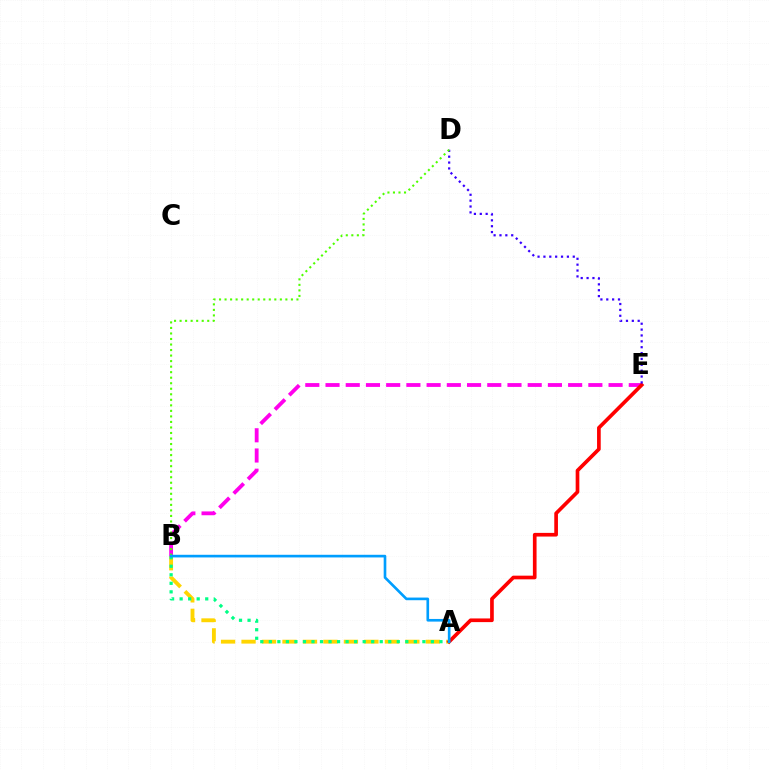{('A', 'B'): [{'color': '#ffd500', 'line_style': 'dashed', 'thickness': 2.78}, {'color': '#00ff86', 'line_style': 'dotted', 'thickness': 2.32}, {'color': '#009eff', 'line_style': 'solid', 'thickness': 1.91}], ('B', 'E'): [{'color': '#ff00ed', 'line_style': 'dashed', 'thickness': 2.75}], ('A', 'E'): [{'color': '#ff0000', 'line_style': 'solid', 'thickness': 2.64}], ('D', 'E'): [{'color': '#3700ff', 'line_style': 'dotted', 'thickness': 1.59}], ('B', 'D'): [{'color': '#4fff00', 'line_style': 'dotted', 'thickness': 1.5}]}